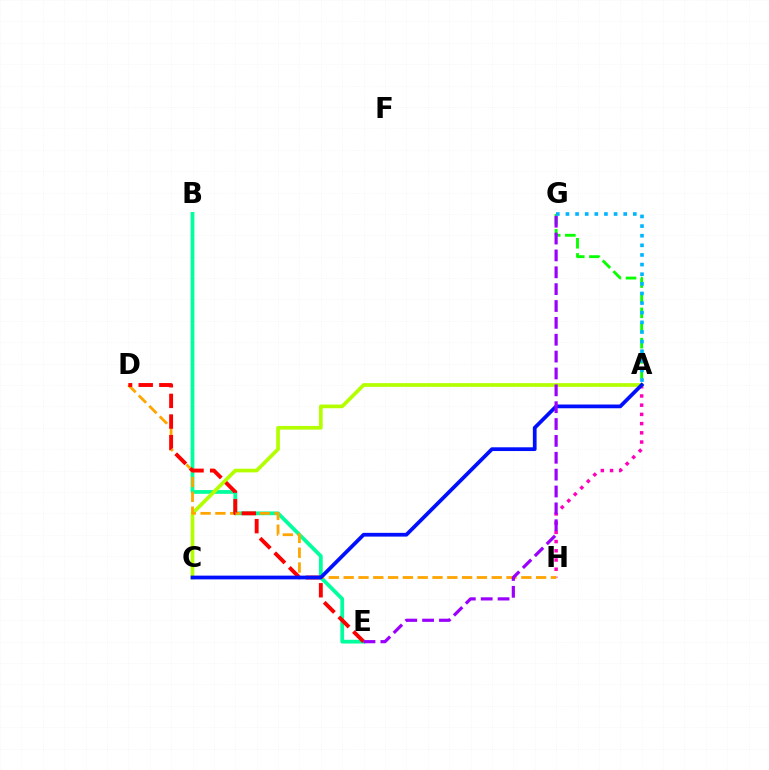{('B', 'E'): [{'color': '#00ff9d', 'line_style': 'solid', 'thickness': 2.71}], ('A', 'H'): [{'color': '#ff00bd', 'line_style': 'dotted', 'thickness': 2.5}], ('A', 'G'): [{'color': '#08ff00', 'line_style': 'dashed', 'thickness': 2.06}, {'color': '#00b5ff', 'line_style': 'dotted', 'thickness': 2.62}], ('A', 'C'): [{'color': '#b3ff00', 'line_style': 'solid', 'thickness': 2.66}, {'color': '#0010ff', 'line_style': 'solid', 'thickness': 2.7}], ('D', 'H'): [{'color': '#ffa500', 'line_style': 'dashed', 'thickness': 2.01}], ('D', 'E'): [{'color': '#ff0000', 'line_style': 'dashed', 'thickness': 2.8}], ('E', 'G'): [{'color': '#9b00ff', 'line_style': 'dashed', 'thickness': 2.29}]}